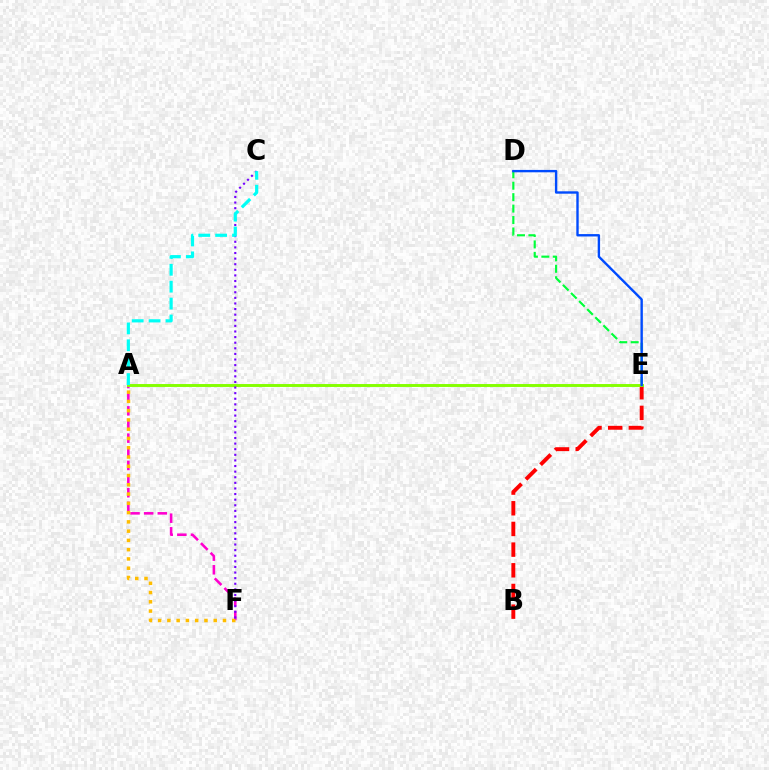{('D', 'E'): [{'color': '#00ff39', 'line_style': 'dashed', 'thickness': 1.55}, {'color': '#004bff', 'line_style': 'solid', 'thickness': 1.72}], ('A', 'F'): [{'color': '#ff00cf', 'line_style': 'dashed', 'thickness': 1.85}, {'color': '#ffbd00', 'line_style': 'dotted', 'thickness': 2.52}], ('B', 'E'): [{'color': '#ff0000', 'line_style': 'dashed', 'thickness': 2.81}], ('A', 'E'): [{'color': '#84ff00', 'line_style': 'solid', 'thickness': 2.1}], ('C', 'F'): [{'color': '#7200ff', 'line_style': 'dotted', 'thickness': 1.52}], ('A', 'C'): [{'color': '#00fff6', 'line_style': 'dashed', 'thickness': 2.3}]}